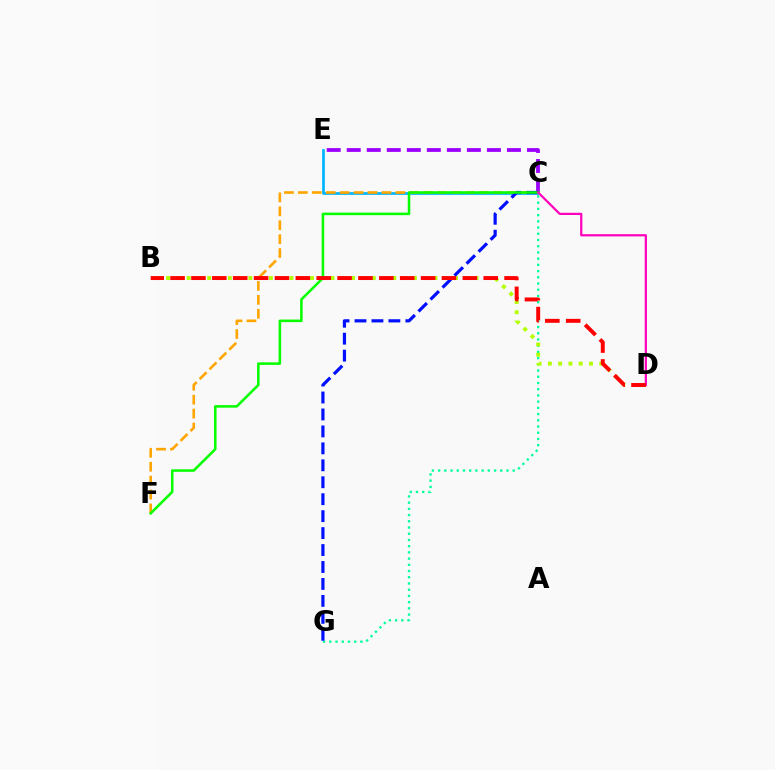{('C', 'E'): [{'color': '#00b5ff', 'line_style': 'solid', 'thickness': 1.95}, {'color': '#9b00ff', 'line_style': 'dashed', 'thickness': 2.72}], ('C', 'G'): [{'color': '#00ff9d', 'line_style': 'dotted', 'thickness': 1.69}, {'color': '#0010ff', 'line_style': 'dashed', 'thickness': 2.3}], ('C', 'F'): [{'color': '#ffa500', 'line_style': 'dashed', 'thickness': 1.89}, {'color': '#08ff00', 'line_style': 'solid', 'thickness': 1.84}], ('B', 'D'): [{'color': '#b3ff00', 'line_style': 'dotted', 'thickness': 2.79}, {'color': '#ff0000', 'line_style': 'dashed', 'thickness': 2.84}], ('C', 'D'): [{'color': '#ff00bd', 'line_style': 'solid', 'thickness': 1.6}]}